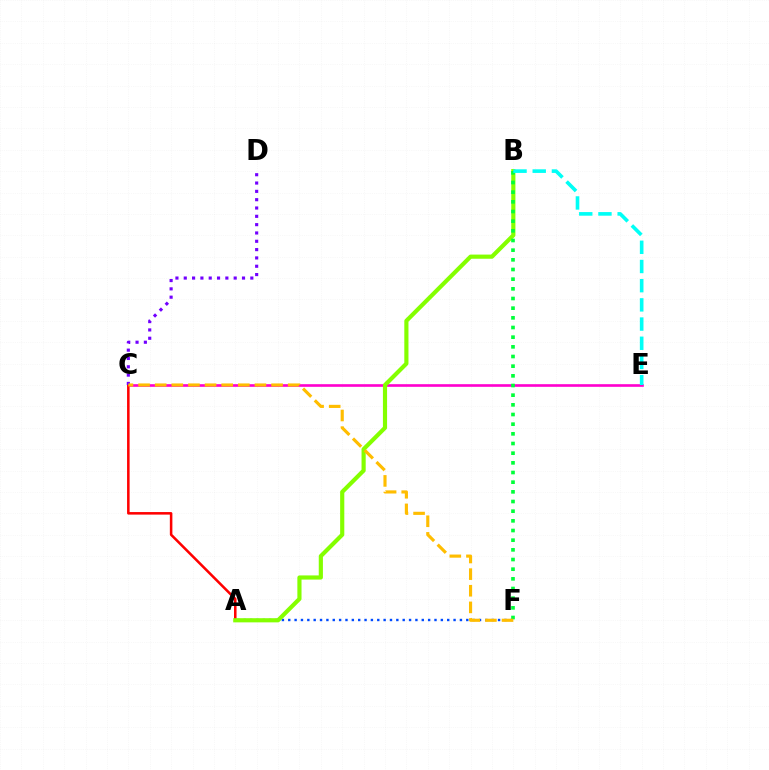{('A', 'F'): [{'color': '#004bff', 'line_style': 'dotted', 'thickness': 1.73}], ('C', 'E'): [{'color': '#ff00cf', 'line_style': 'solid', 'thickness': 1.9}], ('A', 'C'): [{'color': '#ff0000', 'line_style': 'solid', 'thickness': 1.83}], ('C', 'D'): [{'color': '#7200ff', 'line_style': 'dotted', 'thickness': 2.26}], ('A', 'B'): [{'color': '#84ff00', 'line_style': 'solid', 'thickness': 2.99}], ('B', 'F'): [{'color': '#00ff39', 'line_style': 'dotted', 'thickness': 2.63}], ('B', 'E'): [{'color': '#00fff6', 'line_style': 'dashed', 'thickness': 2.61}], ('C', 'F'): [{'color': '#ffbd00', 'line_style': 'dashed', 'thickness': 2.26}]}